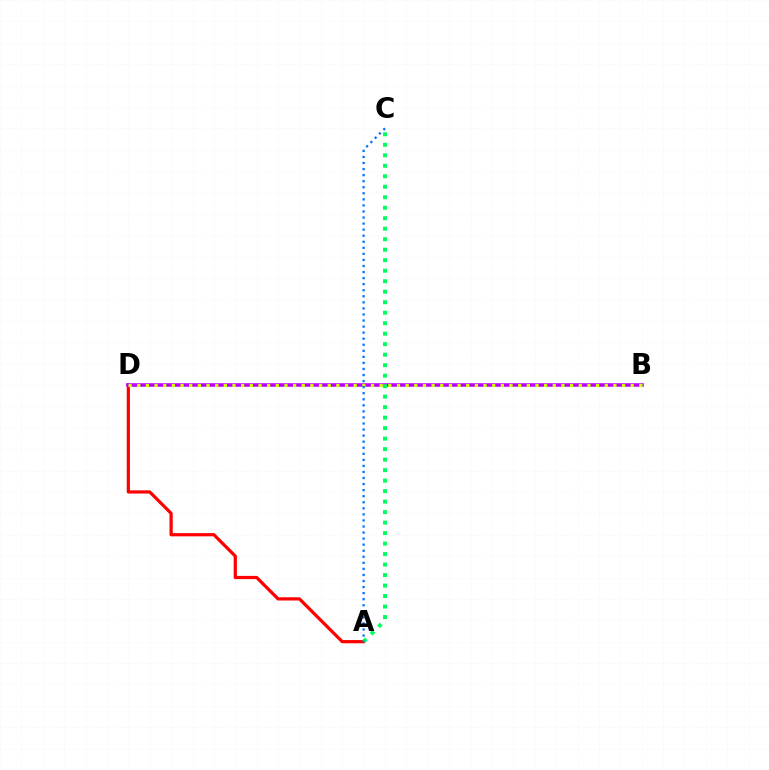{('A', 'D'): [{'color': '#ff0000', 'line_style': 'solid', 'thickness': 2.32}], ('B', 'D'): [{'color': '#b900ff', 'line_style': 'solid', 'thickness': 2.57}, {'color': '#d1ff00', 'line_style': 'dotted', 'thickness': 2.35}], ('A', 'C'): [{'color': '#00ff5c', 'line_style': 'dotted', 'thickness': 2.85}, {'color': '#0074ff', 'line_style': 'dotted', 'thickness': 1.65}]}